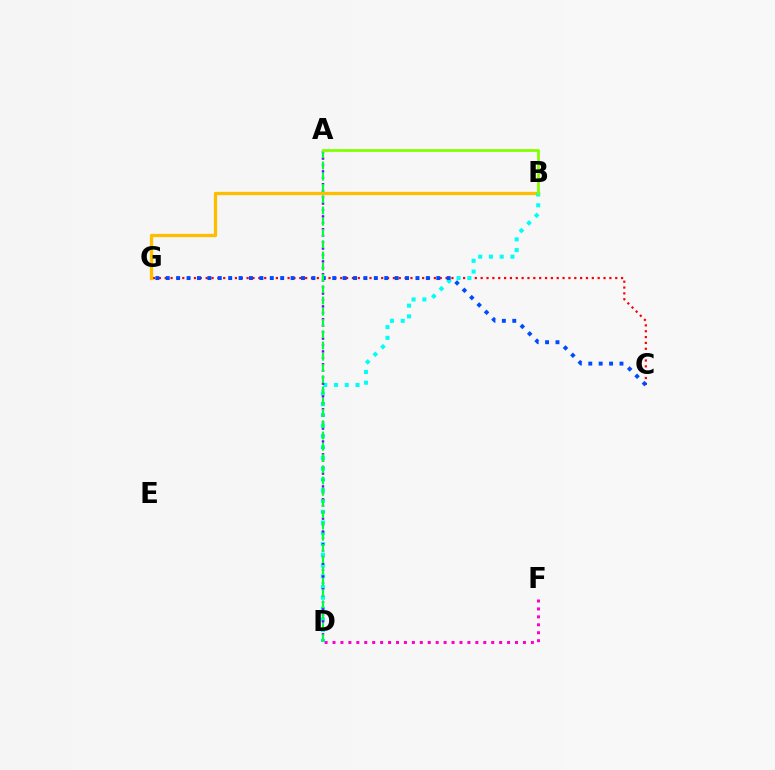{('C', 'G'): [{'color': '#ff0000', 'line_style': 'dotted', 'thickness': 1.59}, {'color': '#004bff', 'line_style': 'dotted', 'thickness': 2.83}], ('D', 'F'): [{'color': '#ff00cf', 'line_style': 'dotted', 'thickness': 2.16}], ('B', 'G'): [{'color': '#ffbd00', 'line_style': 'solid', 'thickness': 2.37}], ('B', 'D'): [{'color': '#00fff6', 'line_style': 'dotted', 'thickness': 2.92}], ('A', 'D'): [{'color': '#7200ff', 'line_style': 'dotted', 'thickness': 1.75}, {'color': '#00ff39', 'line_style': 'dashed', 'thickness': 1.53}], ('A', 'B'): [{'color': '#84ff00', 'line_style': 'solid', 'thickness': 2.01}]}